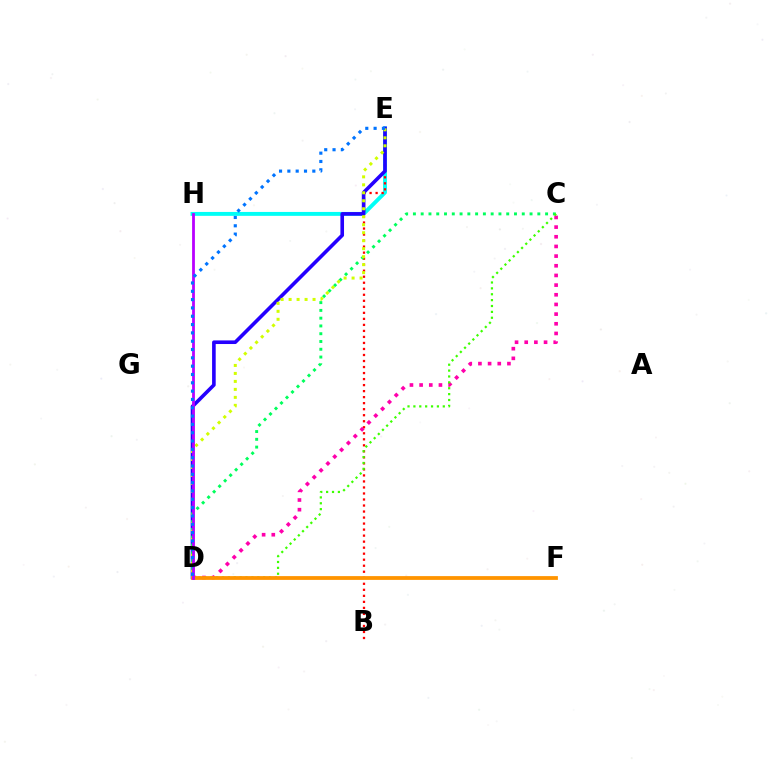{('E', 'H'): [{'color': '#00fff6', 'line_style': 'solid', 'thickness': 2.81}], ('B', 'E'): [{'color': '#ff0000', 'line_style': 'dotted', 'thickness': 1.64}], ('D', 'E'): [{'color': '#2500ff', 'line_style': 'solid', 'thickness': 2.6}, {'color': '#d1ff00', 'line_style': 'dotted', 'thickness': 2.17}, {'color': '#0074ff', 'line_style': 'dotted', 'thickness': 2.26}], ('C', 'D'): [{'color': '#00ff5c', 'line_style': 'dotted', 'thickness': 2.11}, {'color': '#ff00ac', 'line_style': 'dotted', 'thickness': 2.63}, {'color': '#3dff00', 'line_style': 'dotted', 'thickness': 1.6}], ('D', 'F'): [{'color': '#ff9400', 'line_style': 'solid', 'thickness': 2.73}], ('D', 'H'): [{'color': '#b900ff', 'line_style': 'solid', 'thickness': 2.01}]}